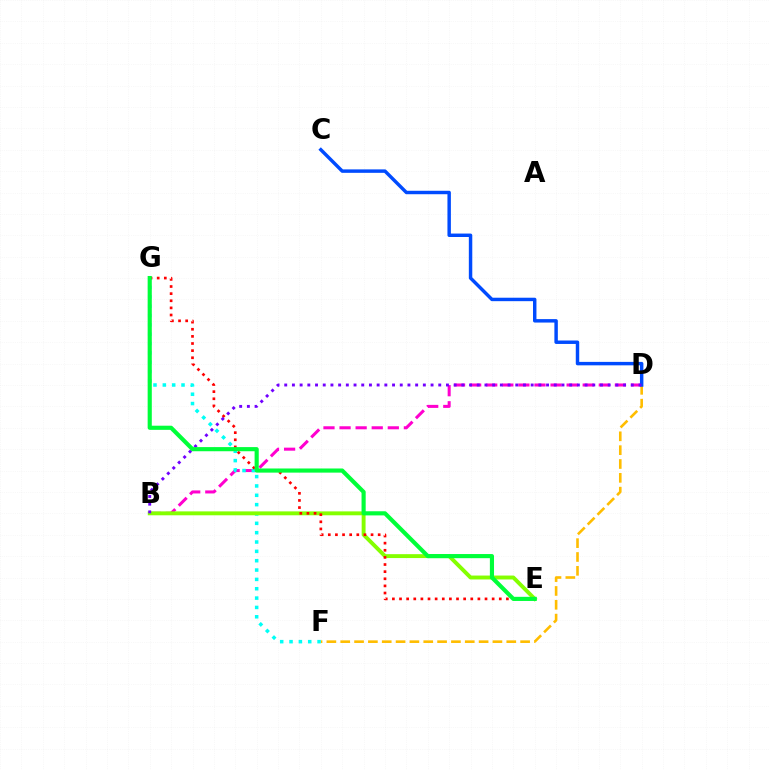{('B', 'D'): [{'color': '#ff00cf', 'line_style': 'dashed', 'thickness': 2.18}, {'color': '#7200ff', 'line_style': 'dotted', 'thickness': 2.09}], ('D', 'F'): [{'color': '#ffbd00', 'line_style': 'dashed', 'thickness': 1.88}], ('C', 'D'): [{'color': '#004bff', 'line_style': 'solid', 'thickness': 2.48}], ('F', 'G'): [{'color': '#00fff6', 'line_style': 'dotted', 'thickness': 2.54}], ('B', 'E'): [{'color': '#84ff00', 'line_style': 'solid', 'thickness': 2.81}], ('E', 'G'): [{'color': '#ff0000', 'line_style': 'dotted', 'thickness': 1.94}, {'color': '#00ff39', 'line_style': 'solid', 'thickness': 2.98}]}